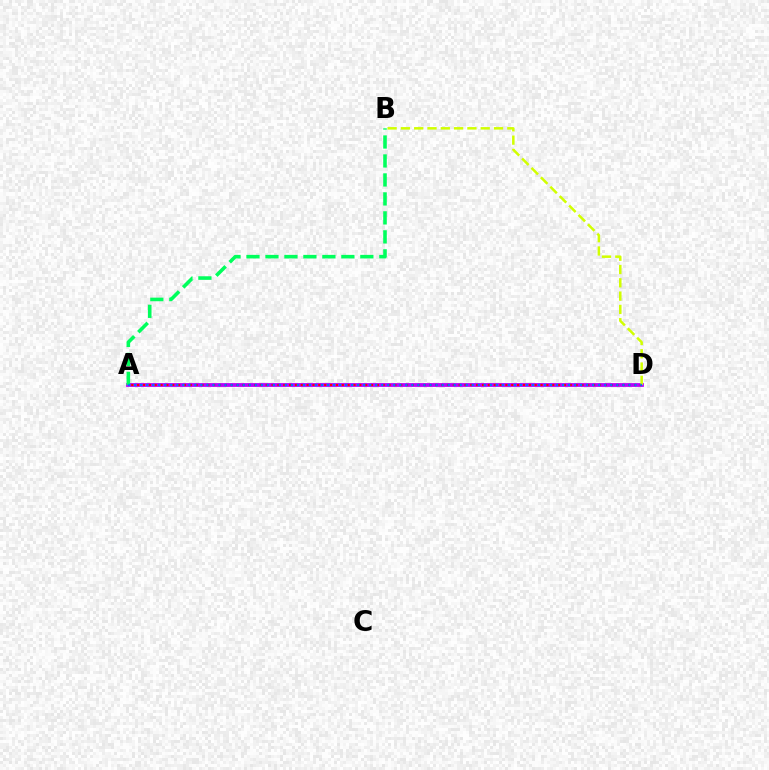{('A', 'D'): [{'color': '#b900ff', 'line_style': 'solid', 'thickness': 2.72}, {'color': '#ff0000', 'line_style': 'dotted', 'thickness': 1.59}, {'color': '#0074ff', 'line_style': 'dotted', 'thickness': 1.64}], ('A', 'B'): [{'color': '#00ff5c', 'line_style': 'dashed', 'thickness': 2.58}], ('B', 'D'): [{'color': '#d1ff00', 'line_style': 'dashed', 'thickness': 1.81}]}